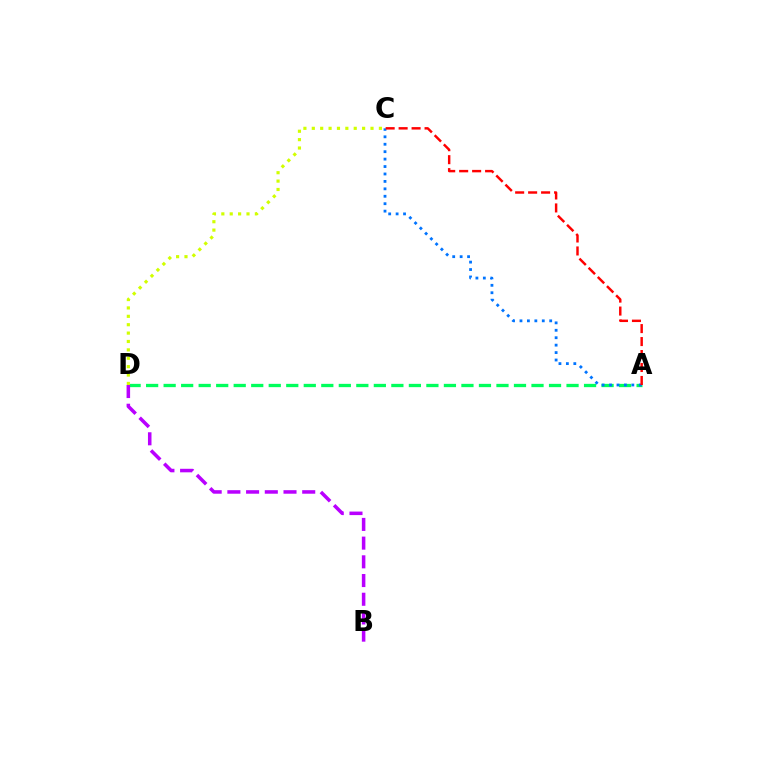{('A', 'D'): [{'color': '#00ff5c', 'line_style': 'dashed', 'thickness': 2.38}], ('B', 'D'): [{'color': '#b900ff', 'line_style': 'dashed', 'thickness': 2.54}], ('A', 'C'): [{'color': '#0074ff', 'line_style': 'dotted', 'thickness': 2.02}, {'color': '#ff0000', 'line_style': 'dashed', 'thickness': 1.76}], ('C', 'D'): [{'color': '#d1ff00', 'line_style': 'dotted', 'thickness': 2.28}]}